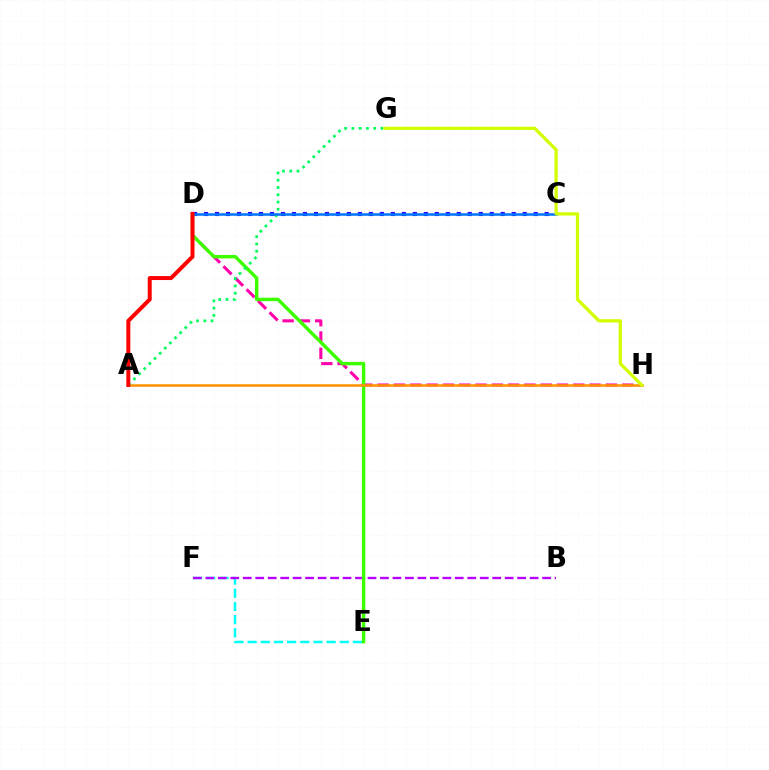{('D', 'H'): [{'color': '#ff00ac', 'line_style': 'dashed', 'thickness': 2.21}], ('E', 'F'): [{'color': '#00fff6', 'line_style': 'dashed', 'thickness': 1.79}], ('B', 'F'): [{'color': '#b900ff', 'line_style': 'dashed', 'thickness': 1.69}], ('D', 'E'): [{'color': '#3dff00', 'line_style': 'solid', 'thickness': 2.46}], ('C', 'D'): [{'color': '#2500ff', 'line_style': 'dotted', 'thickness': 2.99}, {'color': '#0074ff', 'line_style': 'solid', 'thickness': 1.84}], ('A', 'H'): [{'color': '#ff9400', 'line_style': 'solid', 'thickness': 1.84}], ('A', 'G'): [{'color': '#00ff5c', 'line_style': 'dotted', 'thickness': 1.97}], ('A', 'D'): [{'color': '#ff0000', 'line_style': 'solid', 'thickness': 2.87}], ('G', 'H'): [{'color': '#d1ff00', 'line_style': 'solid', 'thickness': 2.34}]}